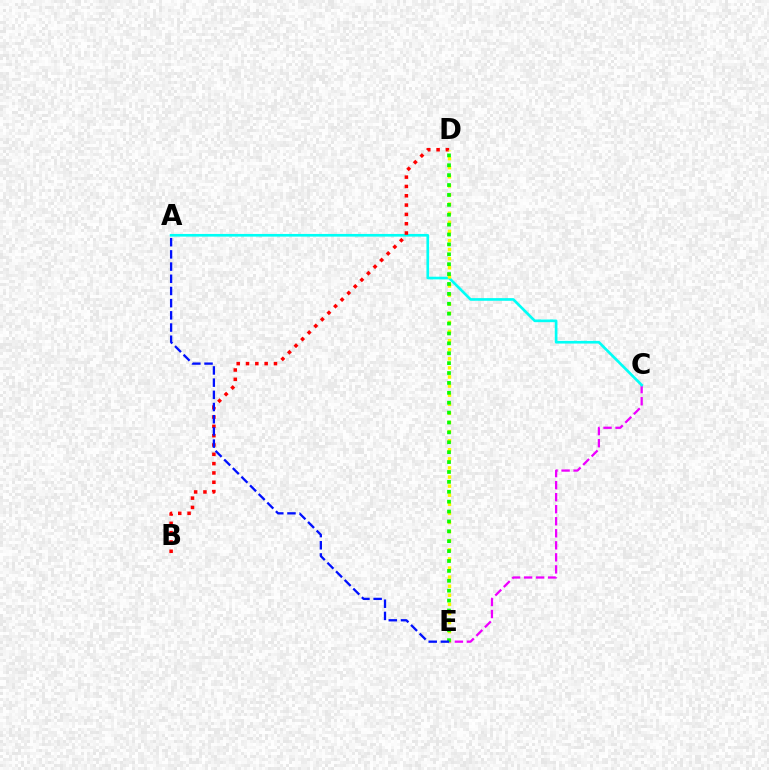{('C', 'E'): [{'color': '#ee00ff', 'line_style': 'dashed', 'thickness': 1.63}], ('A', 'C'): [{'color': '#00fff6', 'line_style': 'solid', 'thickness': 1.92}], ('B', 'D'): [{'color': '#ff0000', 'line_style': 'dotted', 'thickness': 2.53}], ('D', 'E'): [{'color': '#fcf500', 'line_style': 'dotted', 'thickness': 2.47}, {'color': '#08ff00', 'line_style': 'dotted', 'thickness': 2.69}], ('A', 'E'): [{'color': '#0010ff', 'line_style': 'dashed', 'thickness': 1.66}]}